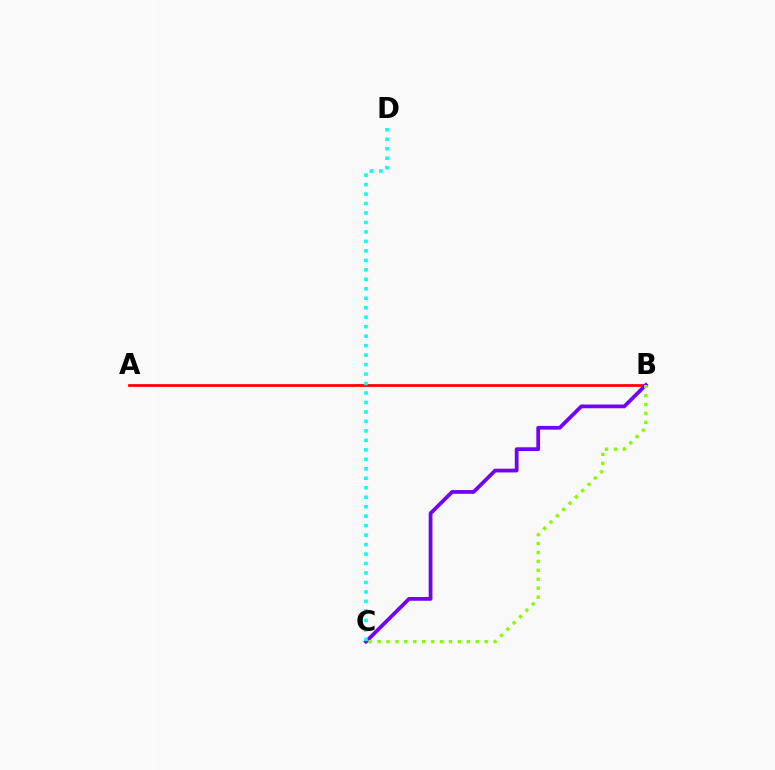{('A', 'B'): [{'color': '#ff0000', 'line_style': 'solid', 'thickness': 1.99}], ('B', 'C'): [{'color': '#7200ff', 'line_style': 'solid', 'thickness': 2.7}, {'color': '#84ff00', 'line_style': 'dotted', 'thickness': 2.43}], ('C', 'D'): [{'color': '#00fff6', 'line_style': 'dotted', 'thickness': 2.57}]}